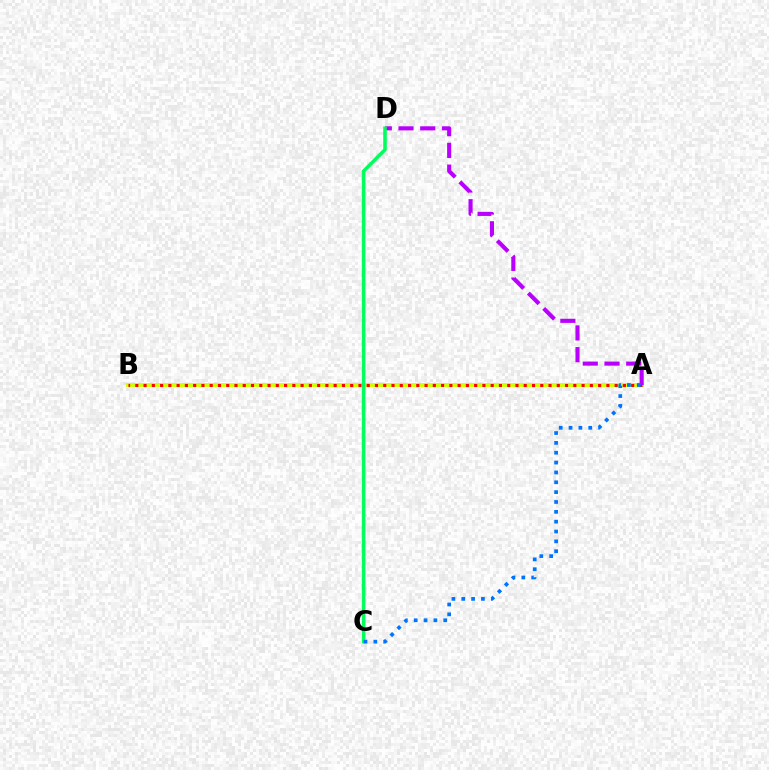{('A', 'B'): [{'color': '#d1ff00', 'line_style': 'solid', 'thickness': 2.79}, {'color': '#ff0000', 'line_style': 'dotted', 'thickness': 2.25}], ('A', 'D'): [{'color': '#b900ff', 'line_style': 'dashed', 'thickness': 2.95}], ('C', 'D'): [{'color': '#00ff5c', 'line_style': 'solid', 'thickness': 2.56}], ('A', 'C'): [{'color': '#0074ff', 'line_style': 'dotted', 'thickness': 2.68}]}